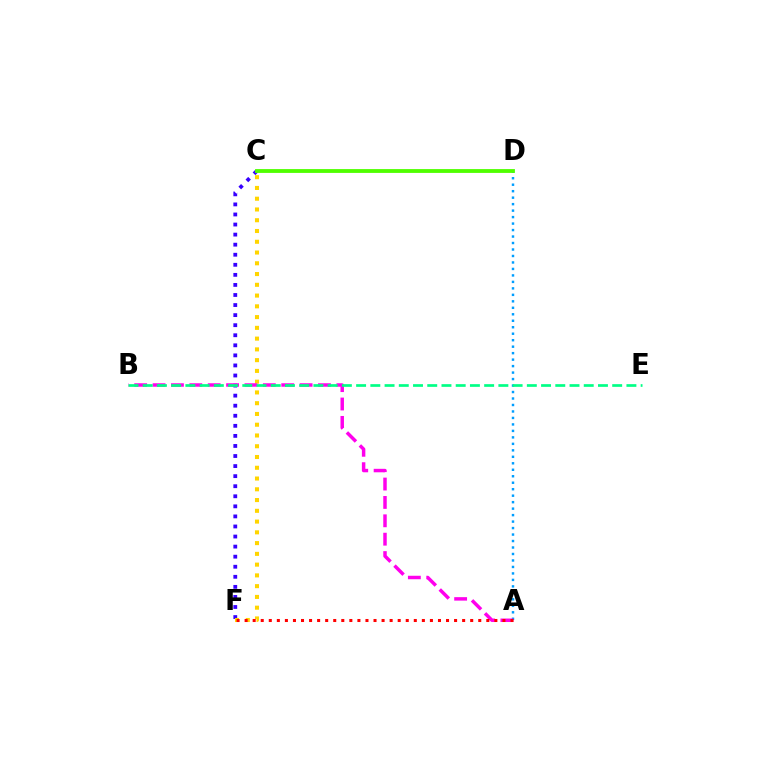{('C', 'F'): [{'color': '#3700ff', 'line_style': 'dotted', 'thickness': 2.73}, {'color': '#ffd500', 'line_style': 'dotted', 'thickness': 2.92}], ('A', 'D'): [{'color': '#009eff', 'line_style': 'dotted', 'thickness': 1.76}], ('A', 'B'): [{'color': '#ff00ed', 'line_style': 'dashed', 'thickness': 2.5}], ('B', 'E'): [{'color': '#00ff86', 'line_style': 'dashed', 'thickness': 1.93}], ('C', 'D'): [{'color': '#4fff00', 'line_style': 'solid', 'thickness': 2.75}], ('A', 'F'): [{'color': '#ff0000', 'line_style': 'dotted', 'thickness': 2.19}]}